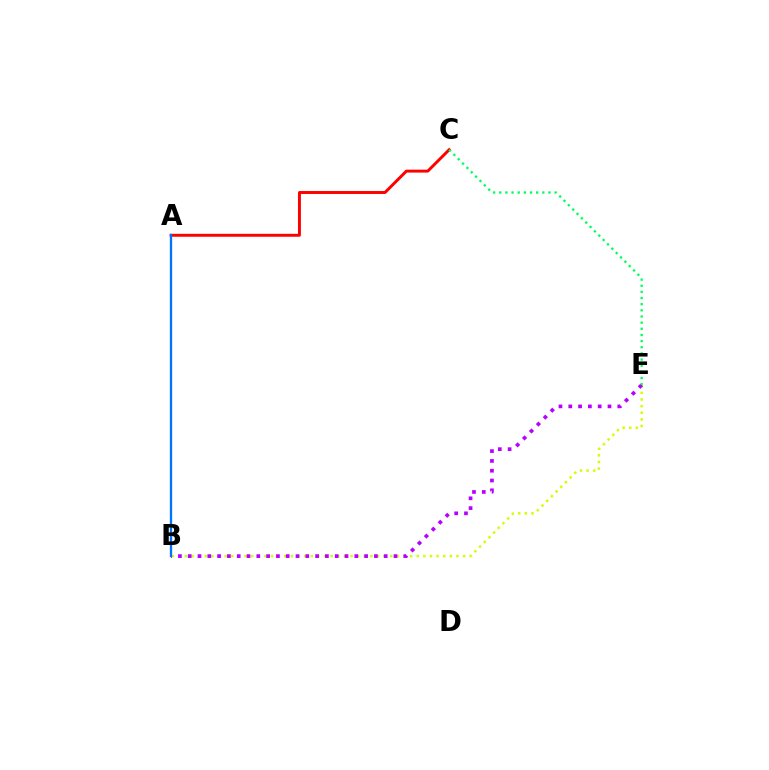{('A', 'C'): [{'color': '#ff0000', 'line_style': 'solid', 'thickness': 2.12}], ('B', 'E'): [{'color': '#d1ff00', 'line_style': 'dotted', 'thickness': 1.8}, {'color': '#b900ff', 'line_style': 'dotted', 'thickness': 2.66}], ('C', 'E'): [{'color': '#00ff5c', 'line_style': 'dotted', 'thickness': 1.67}], ('A', 'B'): [{'color': '#0074ff', 'line_style': 'solid', 'thickness': 1.67}]}